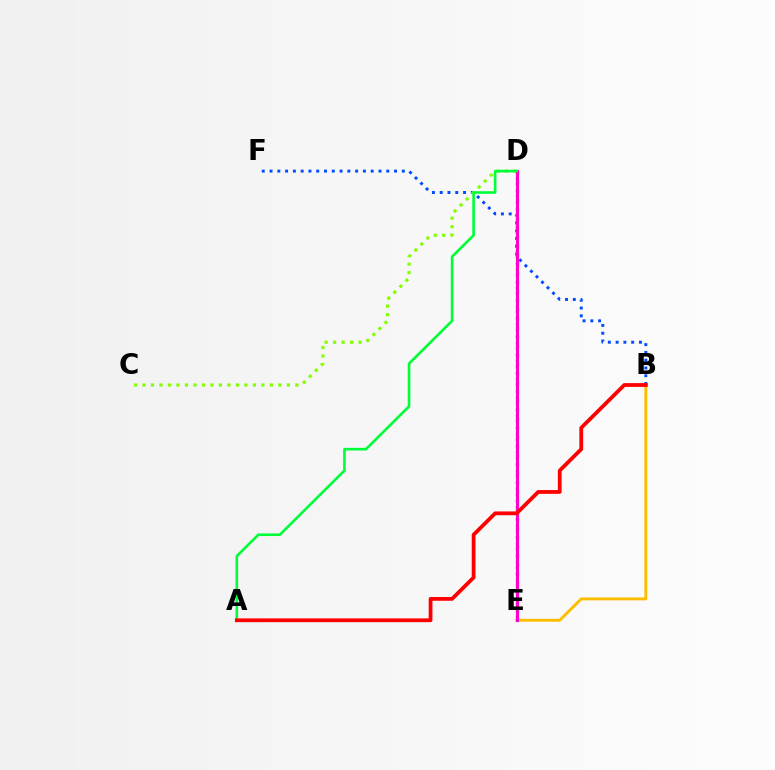{('D', 'E'): [{'color': '#7200ff', 'line_style': 'dotted', 'thickness': 1.65}, {'color': '#00fff6', 'line_style': 'dotted', 'thickness': 2.48}, {'color': '#ff00cf', 'line_style': 'solid', 'thickness': 2.22}], ('B', 'F'): [{'color': '#004bff', 'line_style': 'dotted', 'thickness': 2.11}], ('C', 'D'): [{'color': '#84ff00', 'line_style': 'dotted', 'thickness': 2.31}], ('B', 'E'): [{'color': '#ffbd00', 'line_style': 'solid', 'thickness': 2.1}], ('A', 'D'): [{'color': '#00ff39', 'line_style': 'solid', 'thickness': 1.89}], ('A', 'B'): [{'color': '#ff0000', 'line_style': 'solid', 'thickness': 2.72}]}